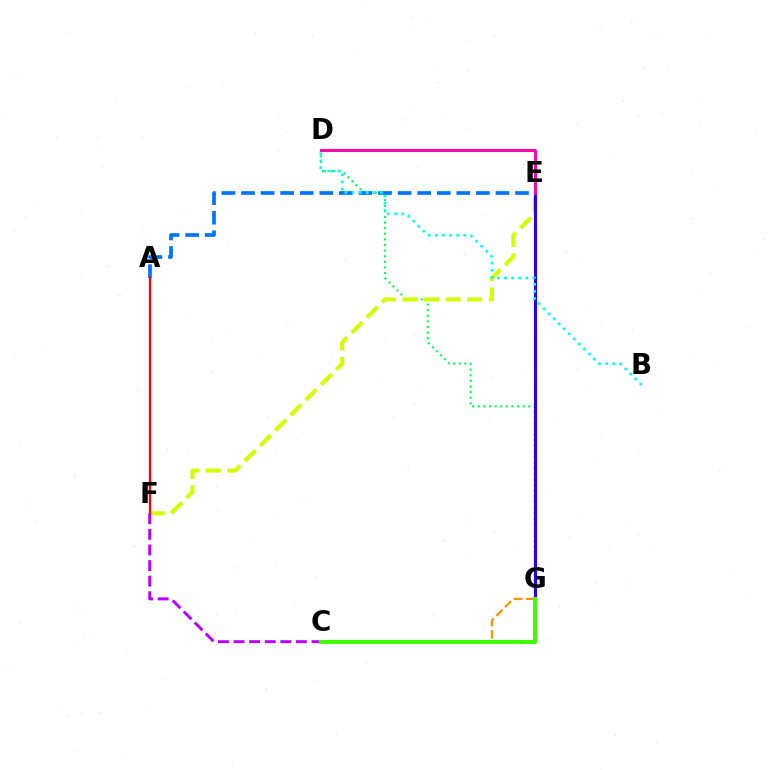{('D', 'G'): [{'color': '#00ff5c', 'line_style': 'dotted', 'thickness': 1.52}], ('E', 'F'): [{'color': '#d1ff00', 'line_style': 'dashed', 'thickness': 2.93}], ('E', 'G'): [{'color': '#2500ff', 'line_style': 'solid', 'thickness': 2.23}], ('C', 'G'): [{'color': '#ff9400', 'line_style': 'dashed', 'thickness': 1.67}, {'color': '#3dff00', 'line_style': 'solid', 'thickness': 2.95}], ('A', 'E'): [{'color': '#0074ff', 'line_style': 'dashed', 'thickness': 2.66}], ('B', 'D'): [{'color': '#00fff6', 'line_style': 'dotted', 'thickness': 1.93}], ('A', 'F'): [{'color': '#ff0000', 'line_style': 'solid', 'thickness': 1.65}], ('C', 'F'): [{'color': '#b900ff', 'line_style': 'dashed', 'thickness': 2.12}], ('D', 'E'): [{'color': '#ff00ac', 'line_style': 'solid', 'thickness': 2.1}]}